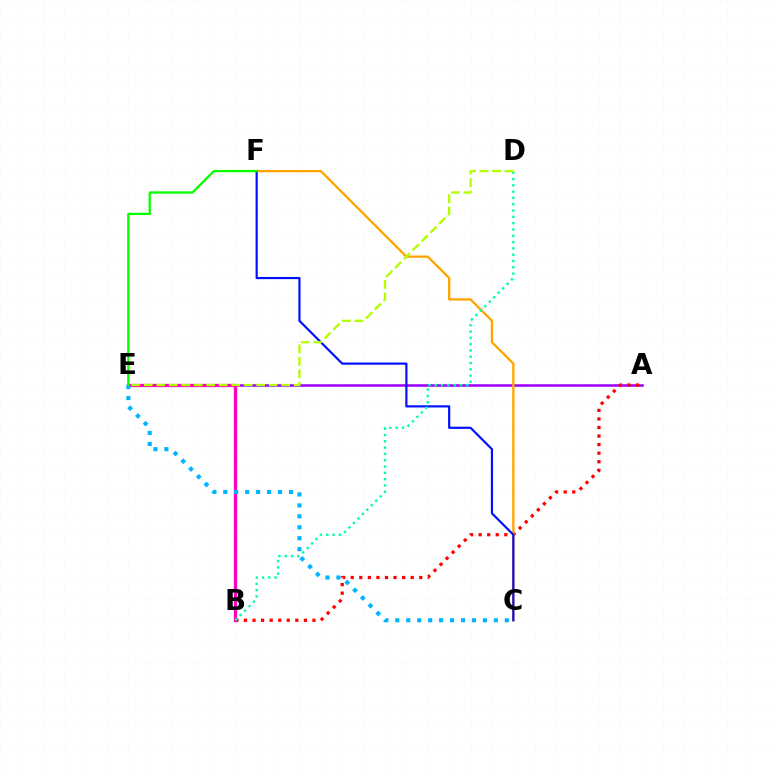{('A', 'E'): [{'color': '#9b00ff', 'line_style': 'solid', 'thickness': 1.82}], ('A', 'B'): [{'color': '#ff0000', 'line_style': 'dotted', 'thickness': 2.33}], ('B', 'E'): [{'color': '#ff00bd', 'line_style': 'solid', 'thickness': 2.35}], ('C', 'F'): [{'color': '#ffa500', 'line_style': 'solid', 'thickness': 1.68}, {'color': '#0010ff', 'line_style': 'solid', 'thickness': 1.57}], ('B', 'D'): [{'color': '#00ff9d', 'line_style': 'dotted', 'thickness': 1.71}], ('C', 'E'): [{'color': '#00b5ff', 'line_style': 'dotted', 'thickness': 2.97}], ('E', 'F'): [{'color': '#08ff00', 'line_style': 'solid', 'thickness': 1.66}], ('D', 'E'): [{'color': '#b3ff00', 'line_style': 'dashed', 'thickness': 1.7}]}